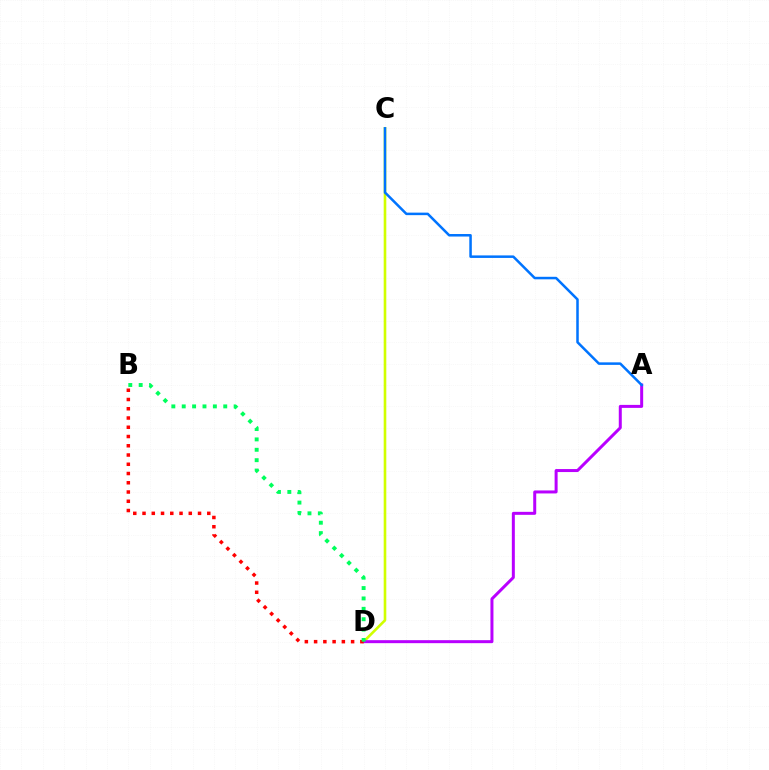{('C', 'D'): [{'color': '#d1ff00', 'line_style': 'solid', 'thickness': 1.88}], ('A', 'D'): [{'color': '#b900ff', 'line_style': 'solid', 'thickness': 2.16}], ('B', 'D'): [{'color': '#ff0000', 'line_style': 'dotted', 'thickness': 2.51}, {'color': '#00ff5c', 'line_style': 'dotted', 'thickness': 2.82}], ('A', 'C'): [{'color': '#0074ff', 'line_style': 'solid', 'thickness': 1.81}]}